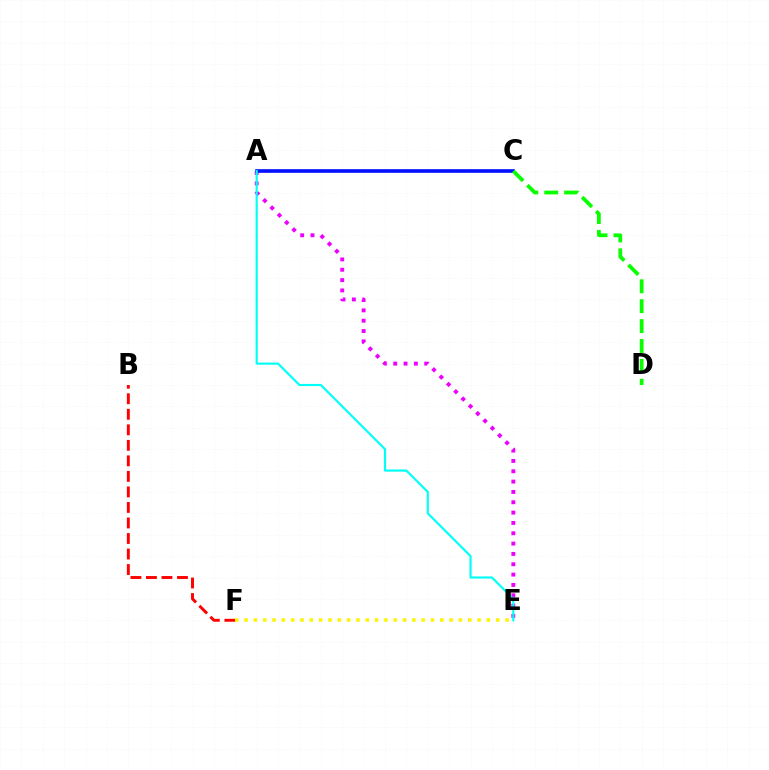{('A', 'E'): [{'color': '#ee00ff', 'line_style': 'dotted', 'thickness': 2.81}, {'color': '#00fff6', 'line_style': 'solid', 'thickness': 1.56}], ('A', 'C'): [{'color': '#0010ff', 'line_style': 'solid', 'thickness': 2.62}], ('C', 'D'): [{'color': '#08ff00', 'line_style': 'dashed', 'thickness': 2.7}], ('B', 'F'): [{'color': '#ff0000', 'line_style': 'dashed', 'thickness': 2.11}], ('E', 'F'): [{'color': '#fcf500', 'line_style': 'dotted', 'thickness': 2.53}]}